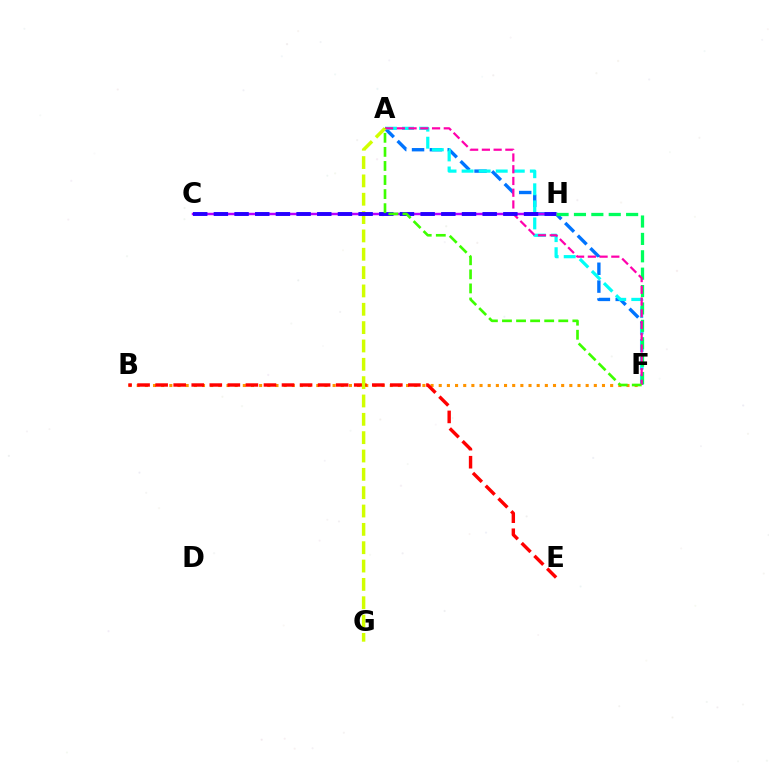{('B', 'F'): [{'color': '#ff9400', 'line_style': 'dotted', 'thickness': 2.22}], ('A', 'F'): [{'color': '#0074ff', 'line_style': 'dashed', 'thickness': 2.42}, {'color': '#00fff6', 'line_style': 'dashed', 'thickness': 2.32}, {'color': '#ff00ac', 'line_style': 'dashed', 'thickness': 1.59}, {'color': '#3dff00', 'line_style': 'dashed', 'thickness': 1.91}], ('C', 'H'): [{'color': '#b900ff', 'line_style': 'solid', 'thickness': 1.77}, {'color': '#2500ff', 'line_style': 'dashed', 'thickness': 2.81}], ('B', 'E'): [{'color': '#ff0000', 'line_style': 'dashed', 'thickness': 2.45}], ('F', 'H'): [{'color': '#00ff5c', 'line_style': 'dashed', 'thickness': 2.36}], ('A', 'G'): [{'color': '#d1ff00', 'line_style': 'dashed', 'thickness': 2.49}]}